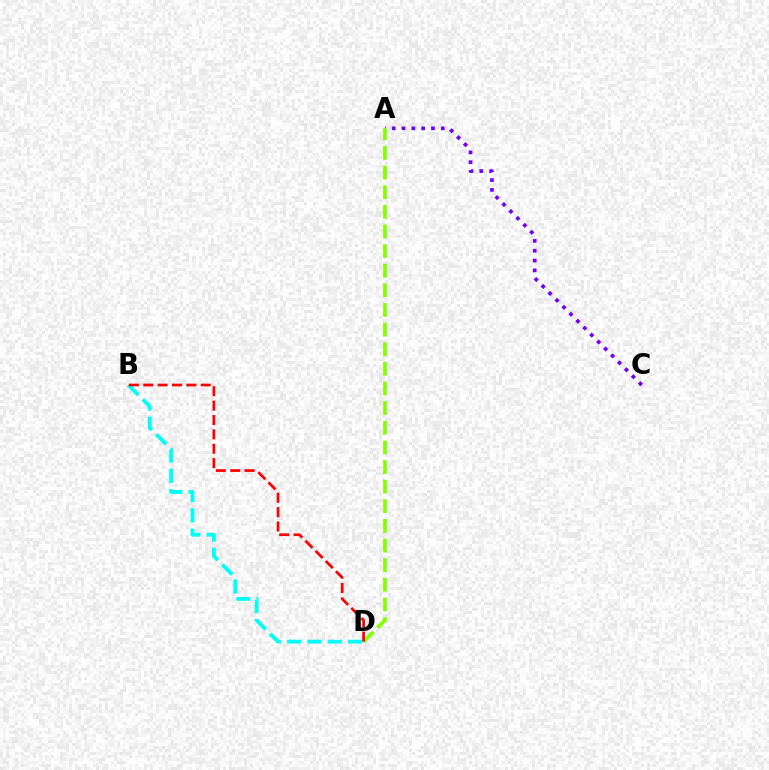{('A', 'C'): [{'color': '#7200ff', 'line_style': 'dotted', 'thickness': 2.67}], ('B', 'D'): [{'color': '#00fff6', 'line_style': 'dashed', 'thickness': 2.76}, {'color': '#ff0000', 'line_style': 'dashed', 'thickness': 1.95}], ('A', 'D'): [{'color': '#84ff00', 'line_style': 'dashed', 'thickness': 2.67}]}